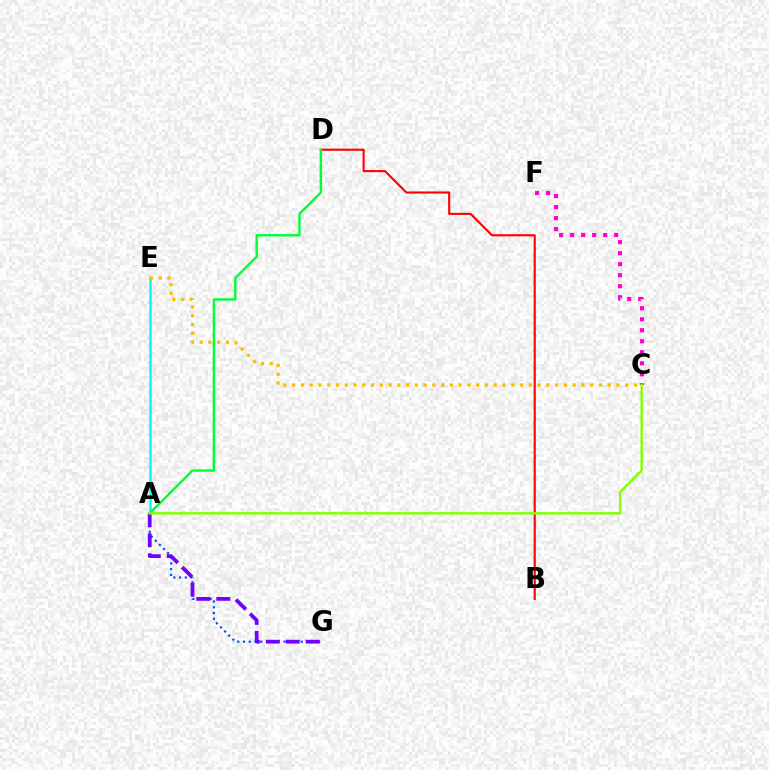{('A', 'E'): [{'color': '#00fff6', 'line_style': 'solid', 'thickness': 1.84}], ('B', 'D'): [{'color': '#ff0000', 'line_style': 'solid', 'thickness': 1.52}], ('A', 'G'): [{'color': '#004bff', 'line_style': 'dotted', 'thickness': 1.57}, {'color': '#7200ff', 'line_style': 'dashed', 'thickness': 2.71}], ('C', 'E'): [{'color': '#ffbd00', 'line_style': 'dotted', 'thickness': 2.38}], ('A', 'D'): [{'color': '#00ff39', 'line_style': 'solid', 'thickness': 1.73}], ('C', 'F'): [{'color': '#ff00cf', 'line_style': 'dotted', 'thickness': 2.99}], ('A', 'C'): [{'color': '#84ff00', 'line_style': 'solid', 'thickness': 1.75}]}